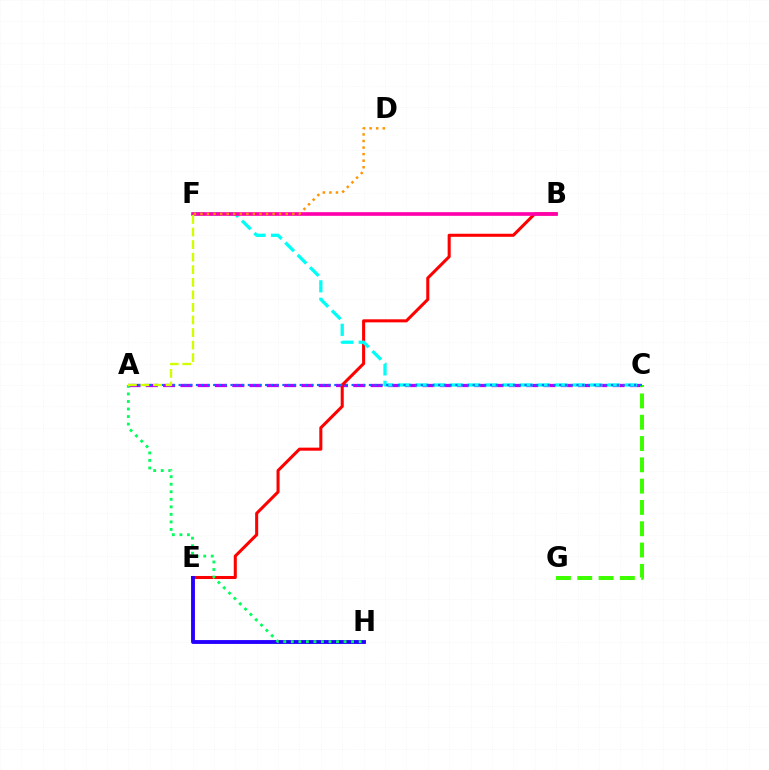{('A', 'C'): [{'color': '#b900ff', 'line_style': 'dashed', 'thickness': 2.35}, {'color': '#0074ff', 'line_style': 'dotted', 'thickness': 1.57}], ('B', 'E'): [{'color': '#ff0000', 'line_style': 'solid', 'thickness': 2.2}], ('C', 'G'): [{'color': '#3dff00', 'line_style': 'dashed', 'thickness': 2.89}], ('E', 'H'): [{'color': '#2500ff', 'line_style': 'solid', 'thickness': 2.78}], ('C', 'F'): [{'color': '#00fff6', 'line_style': 'dashed', 'thickness': 2.37}], ('B', 'F'): [{'color': '#ff00ac', 'line_style': 'solid', 'thickness': 2.62}], ('D', 'F'): [{'color': '#ff9400', 'line_style': 'dotted', 'thickness': 1.78}], ('A', 'H'): [{'color': '#00ff5c', 'line_style': 'dotted', 'thickness': 2.05}], ('A', 'F'): [{'color': '#d1ff00', 'line_style': 'dashed', 'thickness': 1.71}]}